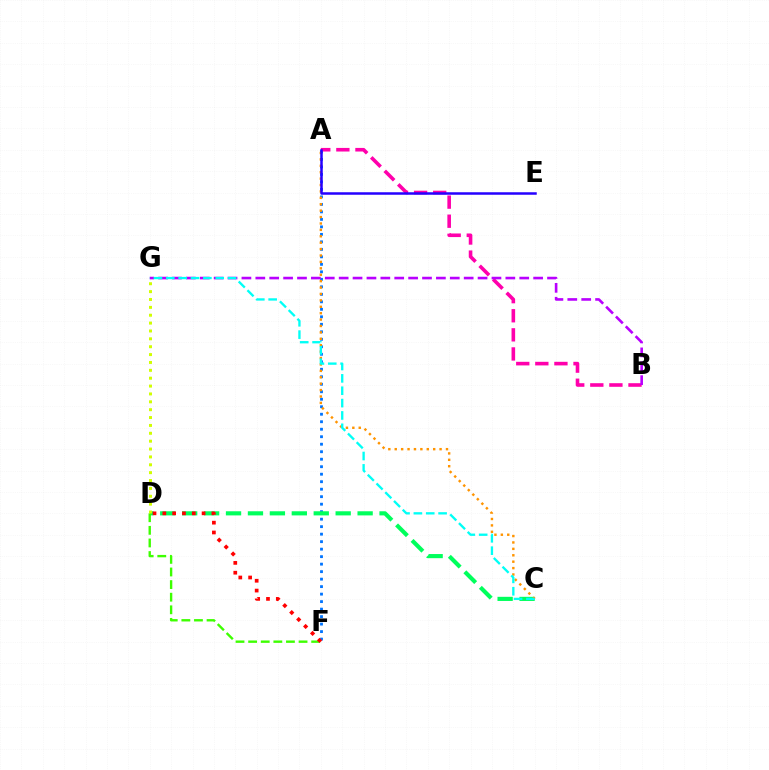{('A', 'F'): [{'color': '#0074ff', 'line_style': 'dotted', 'thickness': 2.04}], ('A', 'B'): [{'color': '#ff00ac', 'line_style': 'dashed', 'thickness': 2.59}], ('C', 'D'): [{'color': '#00ff5c', 'line_style': 'dashed', 'thickness': 2.98}], ('A', 'C'): [{'color': '#ff9400', 'line_style': 'dotted', 'thickness': 1.74}], ('B', 'G'): [{'color': '#b900ff', 'line_style': 'dashed', 'thickness': 1.89}], ('D', 'F'): [{'color': '#3dff00', 'line_style': 'dashed', 'thickness': 1.71}, {'color': '#ff0000', 'line_style': 'dotted', 'thickness': 2.67}], ('A', 'E'): [{'color': '#2500ff', 'line_style': 'solid', 'thickness': 1.8}], ('D', 'G'): [{'color': '#d1ff00', 'line_style': 'dotted', 'thickness': 2.14}], ('C', 'G'): [{'color': '#00fff6', 'line_style': 'dashed', 'thickness': 1.68}]}